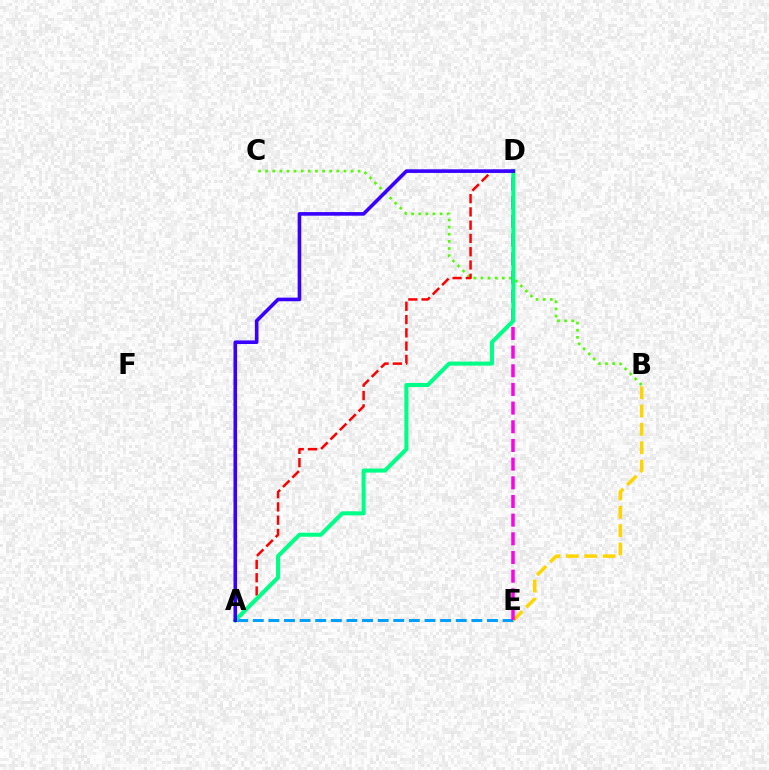{('B', 'C'): [{'color': '#4fff00', 'line_style': 'dotted', 'thickness': 1.93}], ('A', 'E'): [{'color': '#009eff', 'line_style': 'dashed', 'thickness': 2.12}], ('B', 'E'): [{'color': '#ffd500', 'line_style': 'dashed', 'thickness': 2.49}], ('A', 'D'): [{'color': '#ff0000', 'line_style': 'dashed', 'thickness': 1.8}, {'color': '#00ff86', 'line_style': 'solid', 'thickness': 2.92}, {'color': '#3700ff', 'line_style': 'solid', 'thickness': 2.6}], ('D', 'E'): [{'color': '#ff00ed', 'line_style': 'dashed', 'thickness': 2.54}]}